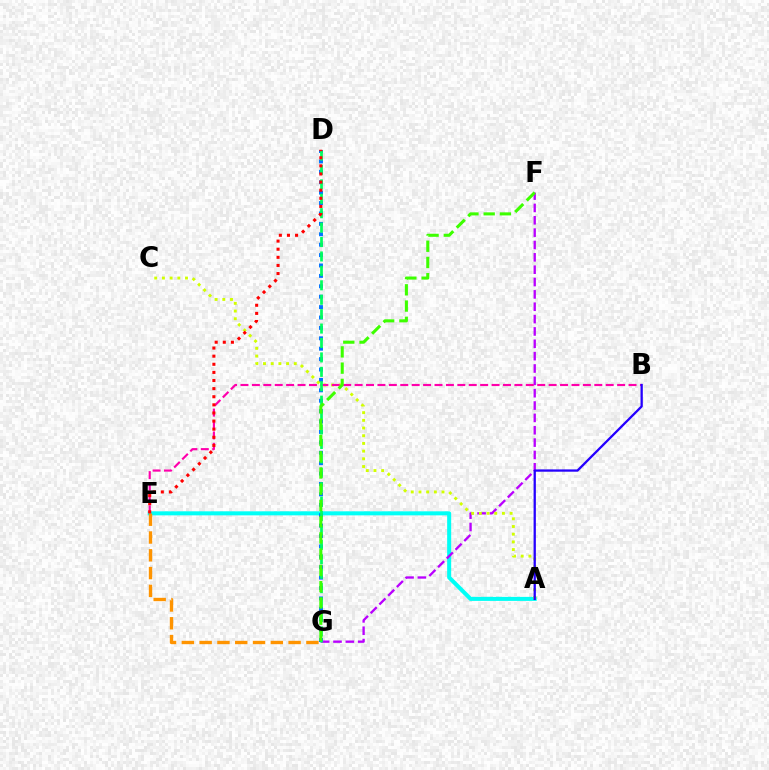{('A', 'E'): [{'color': '#00fff6', 'line_style': 'solid', 'thickness': 2.9}], ('F', 'G'): [{'color': '#b900ff', 'line_style': 'dashed', 'thickness': 1.68}, {'color': '#3dff00', 'line_style': 'dashed', 'thickness': 2.21}], ('D', 'G'): [{'color': '#0074ff', 'line_style': 'dotted', 'thickness': 2.83}, {'color': '#00ff5c', 'line_style': 'dashed', 'thickness': 1.96}], ('A', 'C'): [{'color': '#d1ff00', 'line_style': 'dotted', 'thickness': 2.09}], ('B', 'E'): [{'color': '#ff00ac', 'line_style': 'dashed', 'thickness': 1.55}], ('E', 'G'): [{'color': '#ff9400', 'line_style': 'dashed', 'thickness': 2.42}], ('D', 'E'): [{'color': '#ff0000', 'line_style': 'dotted', 'thickness': 2.2}], ('A', 'B'): [{'color': '#2500ff', 'line_style': 'solid', 'thickness': 1.65}]}